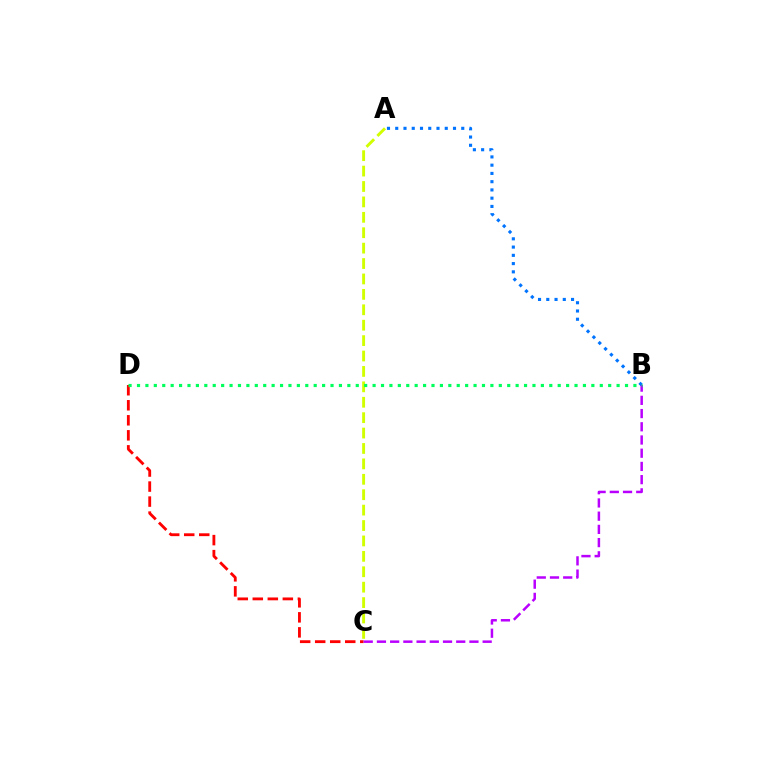{('A', 'C'): [{'color': '#d1ff00', 'line_style': 'dashed', 'thickness': 2.09}], ('C', 'D'): [{'color': '#ff0000', 'line_style': 'dashed', 'thickness': 2.04}], ('B', 'C'): [{'color': '#b900ff', 'line_style': 'dashed', 'thickness': 1.8}], ('A', 'B'): [{'color': '#0074ff', 'line_style': 'dotted', 'thickness': 2.24}], ('B', 'D'): [{'color': '#00ff5c', 'line_style': 'dotted', 'thickness': 2.29}]}